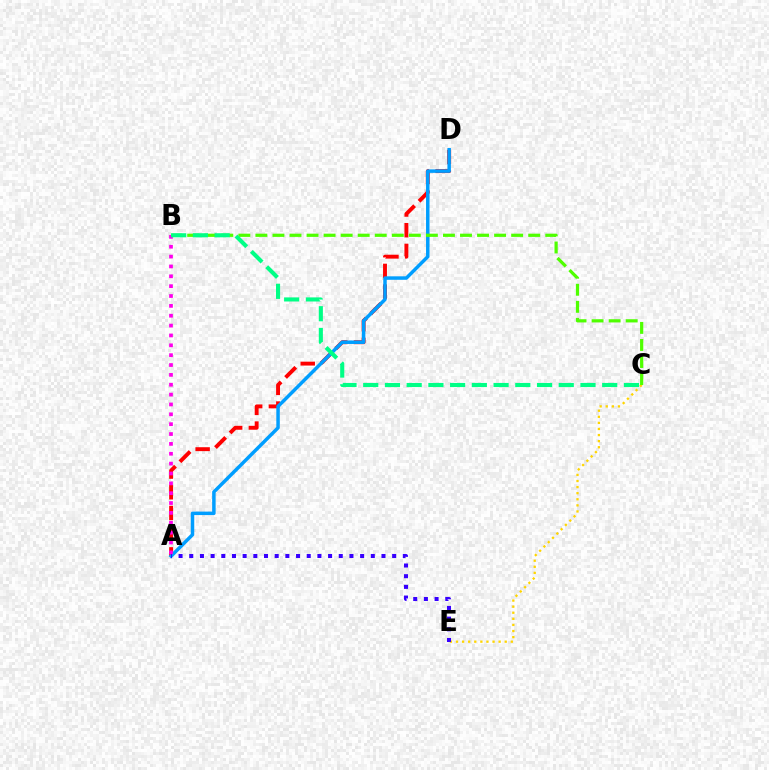{('C', 'E'): [{'color': '#ffd500', 'line_style': 'dotted', 'thickness': 1.65}], ('A', 'D'): [{'color': '#ff0000', 'line_style': 'dashed', 'thickness': 2.81}, {'color': '#009eff', 'line_style': 'solid', 'thickness': 2.51}], ('A', 'B'): [{'color': '#ff00ed', 'line_style': 'dotted', 'thickness': 2.68}], ('B', 'C'): [{'color': '#4fff00', 'line_style': 'dashed', 'thickness': 2.32}, {'color': '#00ff86', 'line_style': 'dashed', 'thickness': 2.95}], ('A', 'E'): [{'color': '#3700ff', 'line_style': 'dotted', 'thickness': 2.9}]}